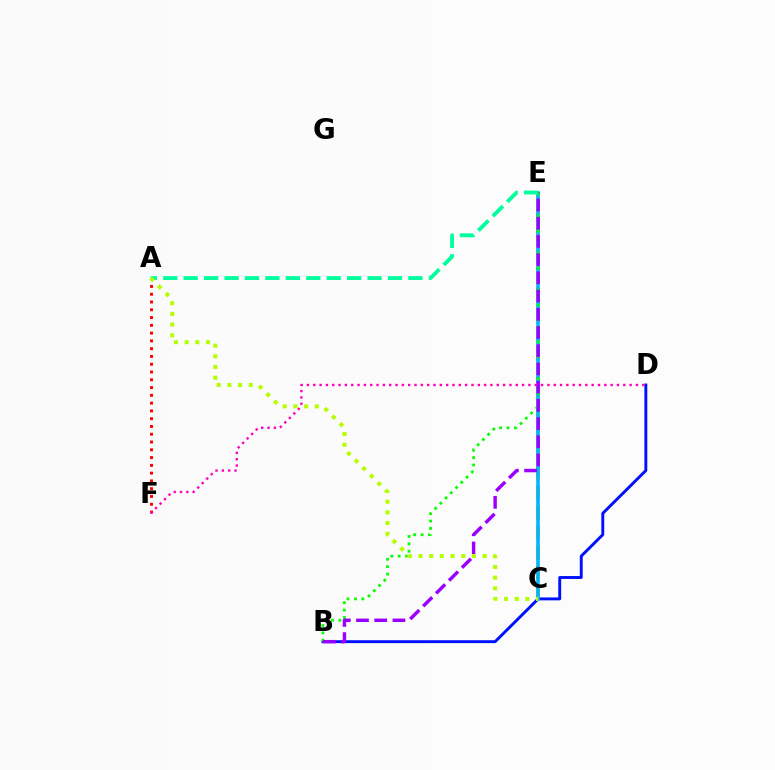{('C', 'E'): [{'color': '#ffa500', 'line_style': 'dashed', 'thickness': 2.7}, {'color': '#00b5ff', 'line_style': 'solid', 'thickness': 2.6}], ('B', 'D'): [{'color': '#0010ff', 'line_style': 'solid', 'thickness': 2.09}], ('B', 'E'): [{'color': '#08ff00', 'line_style': 'dotted', 'thickness': 2.01}, {'color': '#9b00ff', 'line_style': 'dashed', 'thickness': 2.47}], ('A', 'F'): [{'color': '#ff0000', 'line_style': 'dotted', 'thickness': 2.11}], ('D', 'F'): [{'color': '#ff00bd', 'line_style': 'dotted', 'thickness': 1.72}], ('A', 'E'): [{'color': '#00ff9d', 'line_style': 'dashed', 'thickness': 2.78}], ('A', 'C'): [{'color': '#b3ff00', 'line_style': 'dotted', 'thickness': 2.9}]}